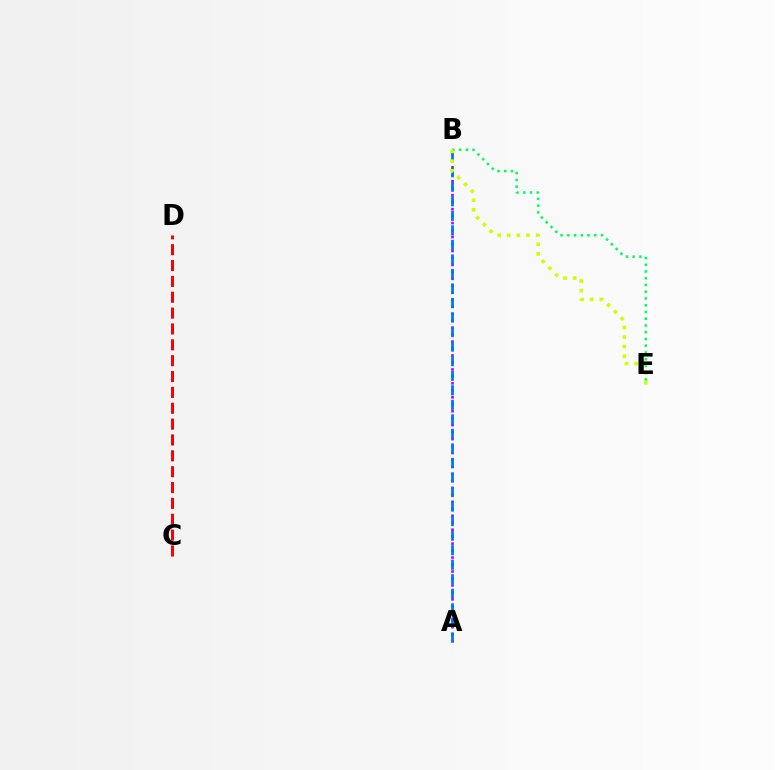{('A', 'B'): [{'color': '#b900ff', 'line_style': 'dotted', 'thickness': 1.89}, {'color': '#0074ff', 'line_style': 'dashed', 'thickness': 1.97}], ('B', 'E'): [{'color': '#00ff5c', 'line_style': 'dotted', 'thickness': 1.83}, {'color': '#d1ff00', 'line_style': 'dotted', 'thickness': 2.61}], ('C', 'D'): [{'color': '#ff0000', 'line_style': 'dashed', 'thickness': 2.15}]}